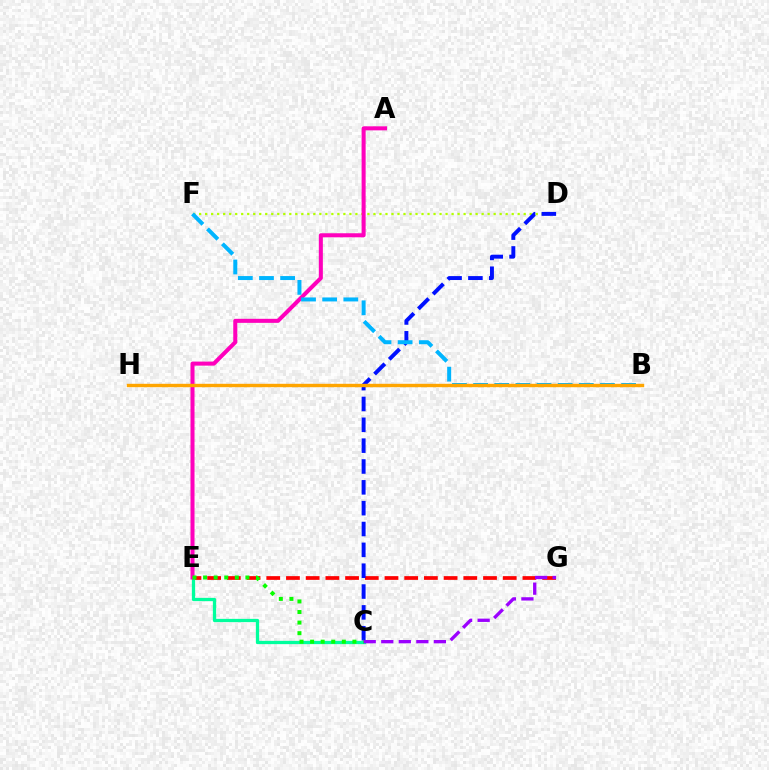{('E', 'G'): [{'color': '#ff0000', 'line_style': 'dashed', 'thickness': 2.68}], ('C', 'E'): [{'color': '#00ff9d', 'line_style': 'solid', 'thickness': 2.36}, {'color': '#08ff00', 'line_style': 'dotted', 'thickness': 2.87}], ('D', 'F'): [{'color': '#b3ff00', 'line_style': 'dotted', 'thickness': 1.63}], ('C', 'D'): [{'color': '#0010ff', 'line_style': 'dashed', 'thickness': 2.83}], ('A', 'E'): [{'color': '#ff00bd', 'line_style': 'solid', 'thickness': 2.91}], ('B', 'F'): [{'color': '#00b5ff', 'line_style': 'dashed', 'thickness': 2.87}], ('B', 'H'): [{'color': '#ffa500', 'line_style': 'solid', 'thickness': 2.45}], ('C', 'G'): [{'color': '#9b00ff', 'line_style': 'dashed', 'thickness': 2.38}]}